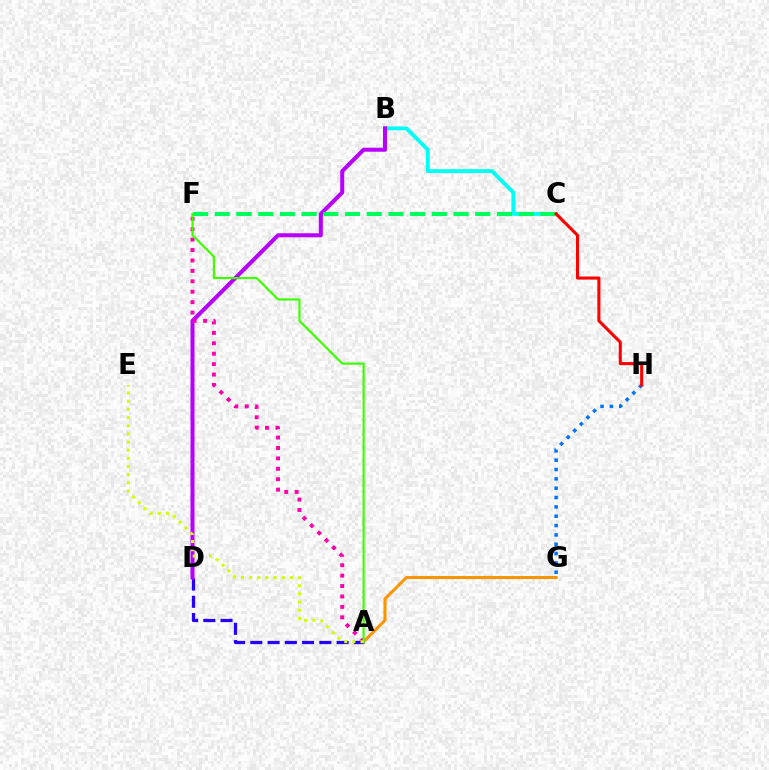{('B', 'C'): [{'color': '#00fff6', 'line_style': 'solid', 'thickness': 2.79}], ('A', 'D'): [{'color': '#2500ff', 'line_style': 'dashed', 'thickness': 2.34}], ('B', 'D'): [{'color': '#b900ff', 'line_style': 'solid', 'thickness': 2.91}], ('C', 'F'): [{'color': '#00ff5c', 'line_style': 'dashed', 'thickness': 2.95}], ('A', 'G'): [{'color': '#ff9400', 'line_style': 'solid', 'thickness': 2.18}], ('A', 'F'): [{'color': '#ff00ac', 'line_style': 'dotted', 'thickness': 2.83}, {'color': '#3dff00', 'line_style': 'solid', 'thickness': 1.57}], ('A', 'E'): [{'color': '#d1ff00', 'line_style': 'dotted', 'thickness': 2.22}], ('G', 'H'): [{'color': '#0074ff', 'line_style': 'dotted', 'thickness': 2.54}], ('C', 'H'): [{'color': '#ff0000', 'line_style': 'solid', 'thickness': 2.21}]}